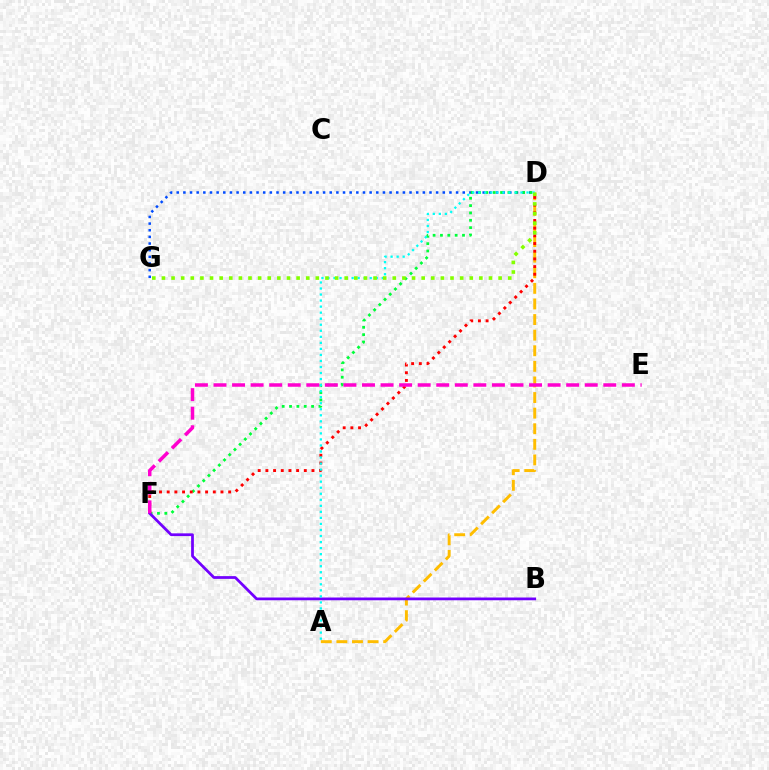{('A', 'D'): [{'color': '#ffbd00', 'line_style': 'dashed', 'thickness': 2.12}, {'color': '#00fff6', 'line_style': 'dotted', 'thickness': 1.64}], ('D', 'G'): [{'color': '#004bff', 'line_style': 'dotted', 'thickness': 1.81}, {'color': '#84ff00', 'line_style': 'dotted', 'thickness': 2.61}], ('D', 'F'): [{'color': '#00ff39', 'line_style': 'dotted', 'thickness': 2.0}, {'color': '#ff0000', 'line_style': 'dotted', 'thickness': 2.09}], ('B', 'F'): [{'color': '#7200ff', 'line_style': 'solid', 'thickness': 1.98}], ('E', 'F'): [{'color': '#ff00cf', 'line_style': 'dashed', 'thickness': 2.52}]}